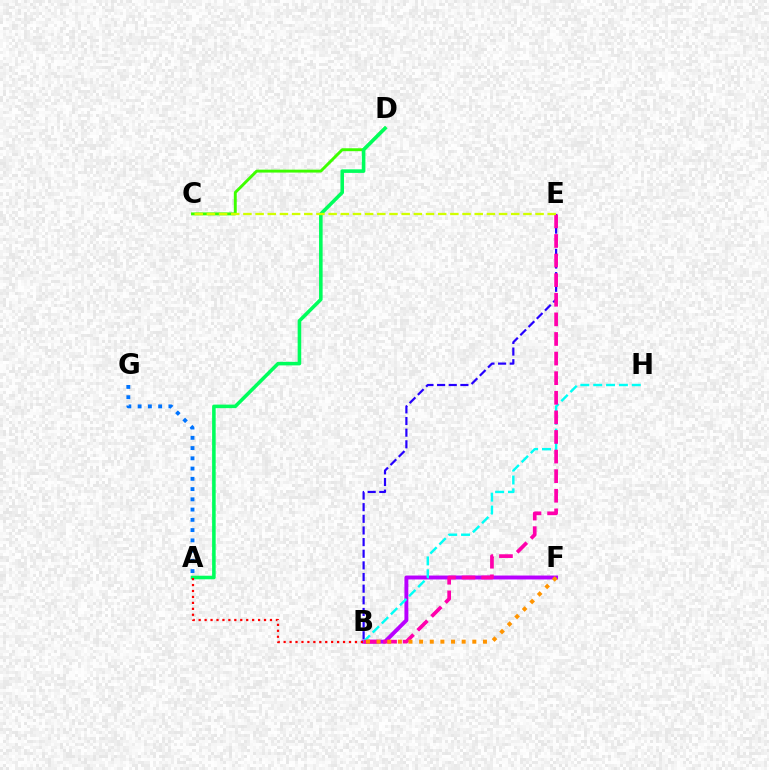{('B', 'E'): [{'color': '#2500ff', 'line_style': 'dashed', 'thickness': 1.58}, {'color': '#ff00ac', 'line_style': 'dashed', 'thickness': 2.66}], ('B', 'F'): [{'color': '#b900ff', 'line_style': 'solid', 'thickness': 2.83}, {'color': '#ff9400', 'line_style': 'dotted', 'thickness': 2.89}], ('C', 'D'): [{'color': '#3dff00', 'line_style': 'solid', 'thickness': 2.1}], ('A', 'G'): [{'color': '#0074ff', 'line_style': 'dotted', 'thickness': 2.79}], ('B', 'H'): [{'color': '#00fff6', 'line_style': 'dashed', 'thickness': 1.75}], ('A', 'D'): [{'color': '#00ff5c', 'line_style': 'solid', 'thickness': 2.57}], ('A', 'B'): [{'color': '#ff0000', 'line_style': 'dotted', 'thickness': 1.61}], ('C', 'E'): [{'color': '#d1ff00', 'line_style': 'dashed', 'thickness': 1.65}]}